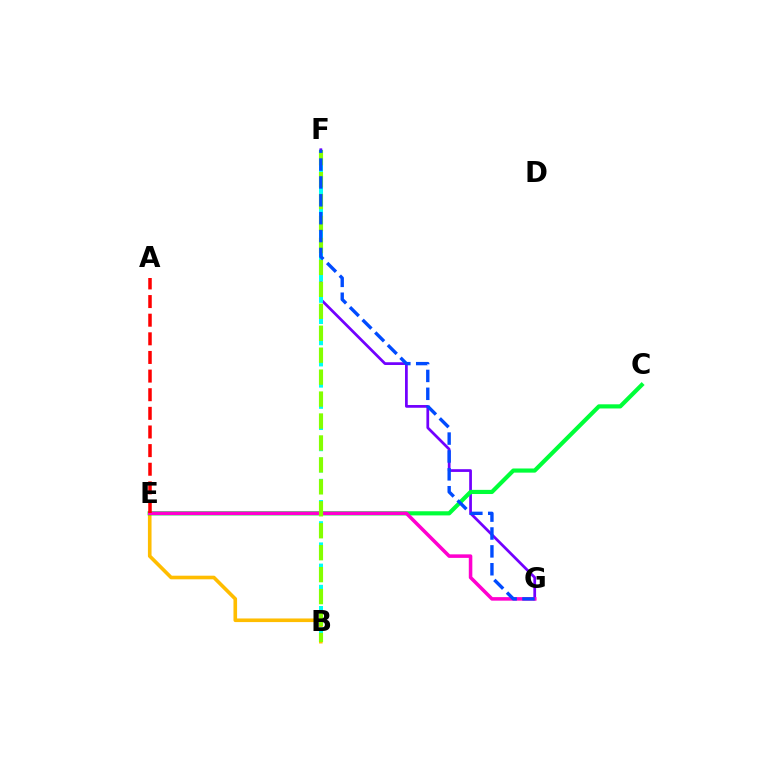{('F', 'G'): [{'color': '#7200ff', 'line_style': 'solid', 'thickness': 1.97}, {'color': '#004bff', 'line_style': 'dashed', 'thickness': 2.43}], ('B', 'E'): [{'color': '#ffbd00', 'line_style': 'solid', 'thickness': 2.61}], ('C', 'E'): [{'color': '#00ff39', 'line_style': 'solid', 'thickness': 2.99}], ('B', 'F'): [{'color': '#00fff6', 'line_style': 'dashed', 'thickness': 2.88}, {'color': '#84ff00', 'line_style': 'dashed', 'thickness': 2.98}], ('E', 'G'): [{'color': '#ff00cf', 'line_style': 'solid', 'thickness': 2.54}], ('A', 'E'): [{'color': '#ff0000', 'line_style': 'dashed', 'thickness': 2.53}]}